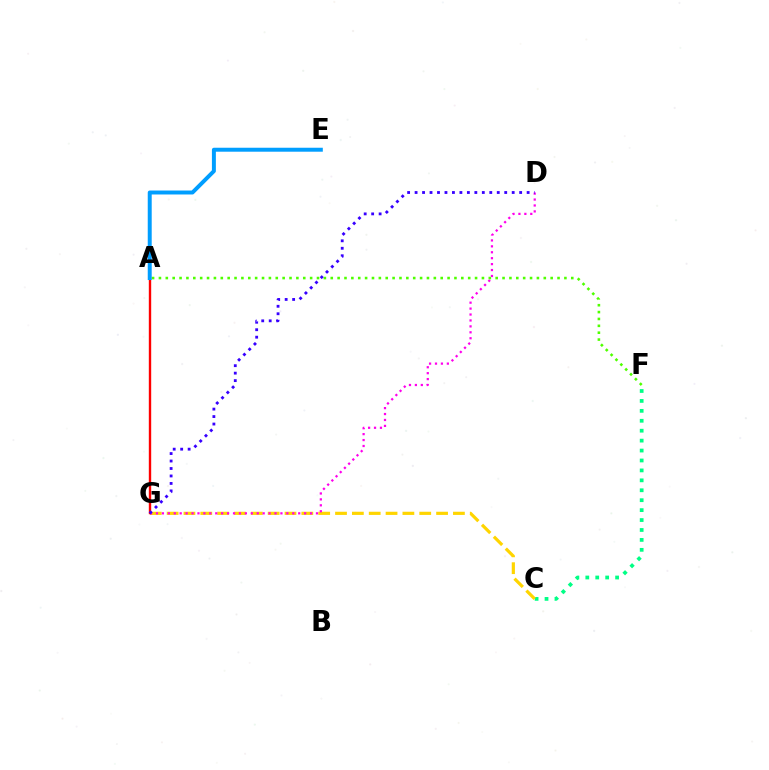{('C', 'F'): [{'color': '#00ff86', 'line_style': 'dotted', 'thickness': 2.7}], ('C', 'G'): [{'color': '#ffd500', 'line_style': 'dashed', 'thickness': 2.29}], ('A', 'G'): [{'color': '#ff0000', 'line_style': 'solid', 'thickness': 1.71}], ('D', 'G'): [{'color': '#ff00ed', 'line_style': 'dotted', 'thickness': 1.61}, {'color': '#3700ff', 'line_style': 'dotted', 'thickness': 2.03}], ('A', 'F'): [{'color': '#4fff00', 'line_style': 'dotted', 'thickness': 1.87}], ('A', 'E'): [{'color': '#009eff', 'line_style': 'solid', 'thickness': 2.85}]}